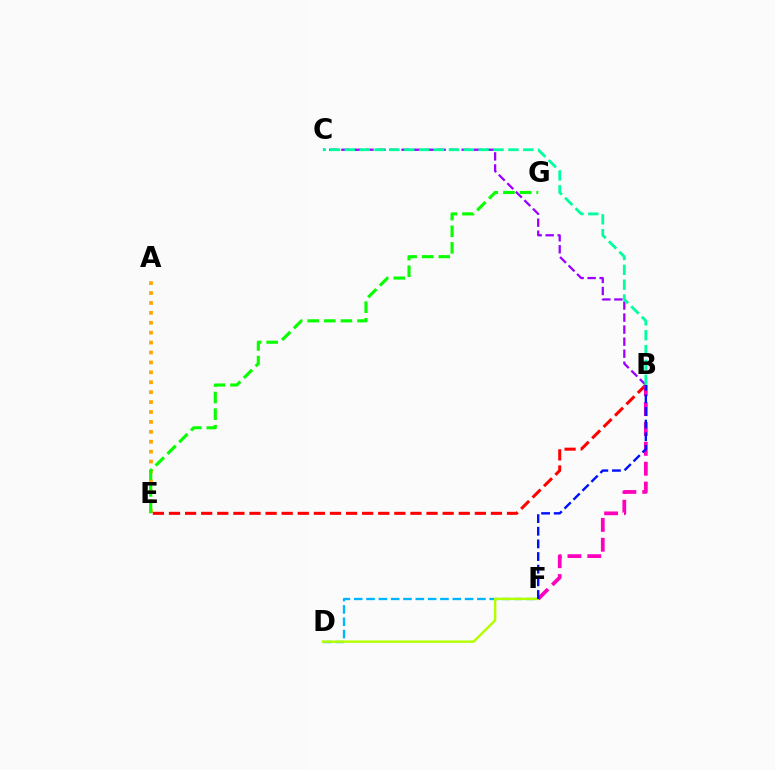{('A', 'E'): [{'color': '#ffa500', 'line_style': 'dotted', 'thickness': 2.69}], ('B', 'C'): [{'color': '#9b00ff', 'line_style': 'dashed', 'thickness': 1.63}, {'color': '#00ff9d', 'line_style': 'dashed', 'thickness': 2.02}], ('D', 'F'): [{'color': '#00b5ff', 'line_style': 'dashed', 'thickness': 1.67}, {'color': '#b3ff00', 'line_style': 'solid', 'thickness': 1.76}], ('B', 'E'): [{'color': '#ff0000', 'line_style': 'dashed', 'thickness': 2.19}], ('E', 'G'): [{'color': '#08ff00', 'line_style': 'dashed', 'thickness': 2.26}], ('B', 'F'): [{'color': '#ff00bd', 'line_style': 'dashed', 'thickness': 2.7}, {'color': '#0010ff', 'line_style': 'dashed', 'thickness': 1.72}]}